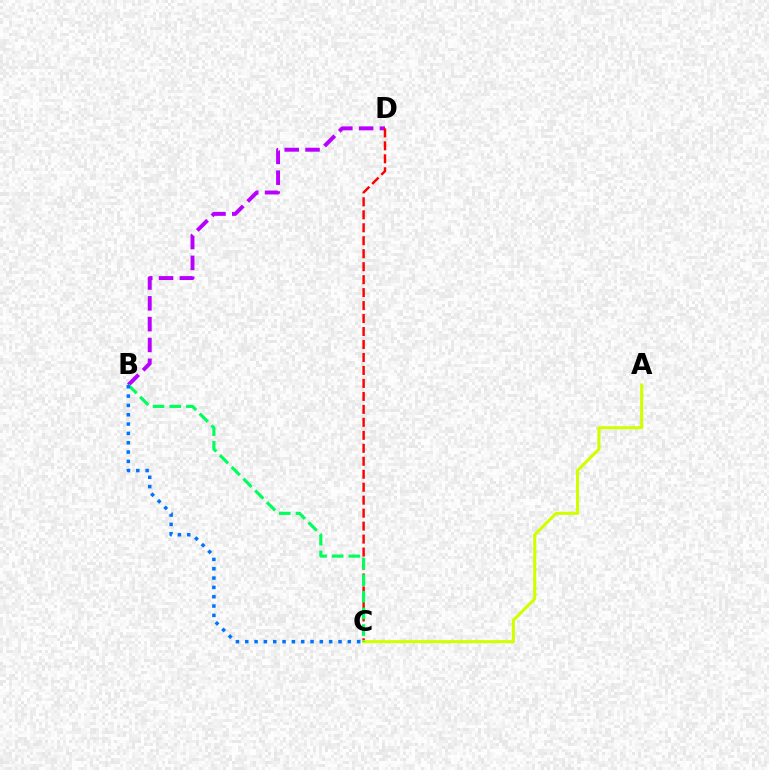{('B', 'D'): [{'color': '#b900ff', 'line_style': 'dashed', 'thickness': 2.83}], ('C', 'D'): [{'color': '#ff0000', 'line_style': 'dashed', 'thickness': 1.76}], ('A', 'C'): [{'color': '#d1ff00', 'line_style': 'solid', 'thickness': 2.22}], ('B', 'C'): [{'color': '#00ff5c', 'line_style': 'dashed', 'thickness': 2.26}, {'color': '#0074ff', 'line_style': 'dotted', 'thickness': 2.53}]}